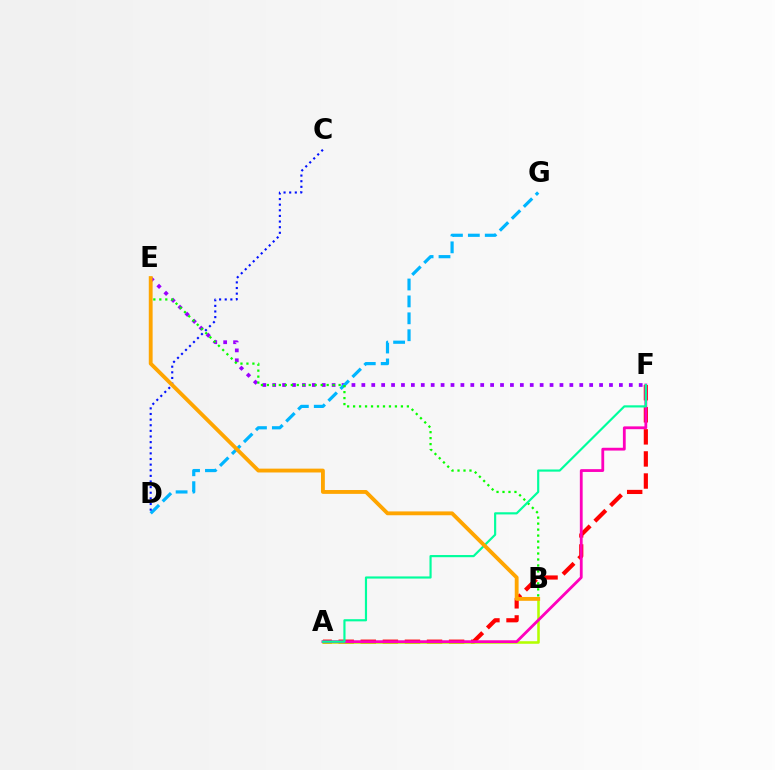{('A', 'F'): [{'color': '#ff0000', 'line_style': 'dashed', 'thickness': 3.0}, {'color': '#ff00bd', 'line_style': 'solid', 'thickness': 2.02}, {'color': '#00ff9d', 'line_style': 'solid', 'thickness': 1.56}], ('A', 'B'): [{'color': '#b3ff00', 'line_style': 'solid', 'thickness': 1.84}], ('E', 'F'): [{'color': '#9b00ff', 'line_style': 'dotted', 'thickness': 2.69}], ('D', 'G'): [{'color': '#00b5ff', 'line_style': 'dashed', 'thickness': 2.3}], ('B', 'E'): [{'color': '#08ff00', 'line_style': 'dotted', 'thickness': 1.62}, {'color': '#ffa500', 'line_style': 'solid', 'thickness': 2.77}], ('C', 'D'): [{'color': '#0010ff', 'line_style': 'dotted', 'thickness': 1.53}]}